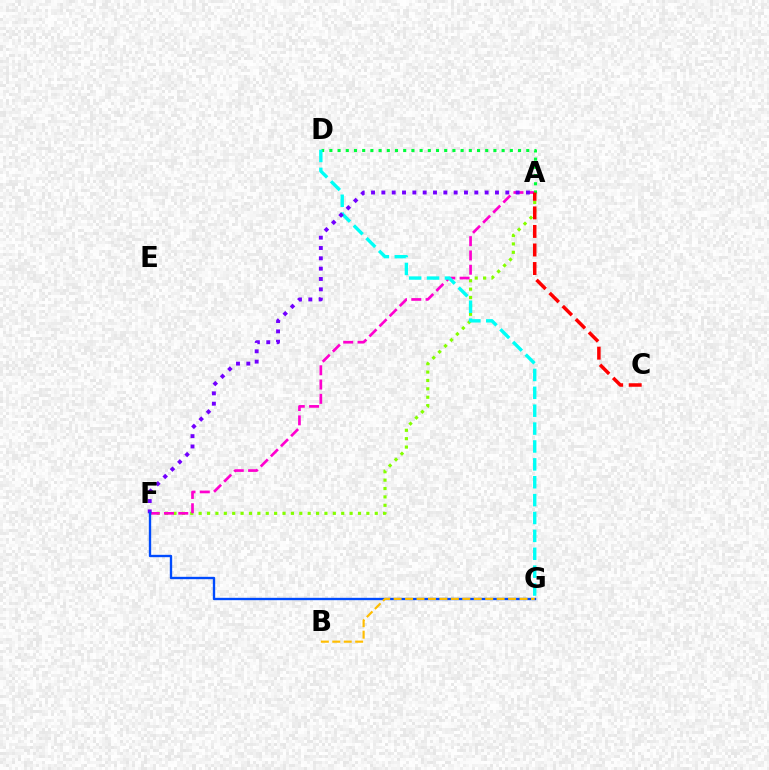{('A', 'F'): [{'color': '#84ff00', 'line_style': 'dotted', 'thickness': 2.28}, {'color': '#ff00cf', 'line_style': 'dashed', 'thickness': 1.94}, {'color': '#7200ff', 'line_style': 'dotted', 'thickness': 2.81}], ('A', 'D'): [{'color': '#00ff39', 'line_style': 'dotted', 'thickness': 2.23}], ('A', 'C'): [{'color': '#ff0000', 'line_style': 'dashed', 'thickness': 2.52}], ('D', 'G'): [{'color': '#00fff6', 'line_style': 'dashed', 'thickness': 2.43}], ('F', 'G'): [{'color': '#004bff', 'line_style': 'solid', 'thickness': 1.7}], ('B', 'G'): [{'color': '#ffbd00', 'line_style': 'dashed', 'thickness': 1.56}]}